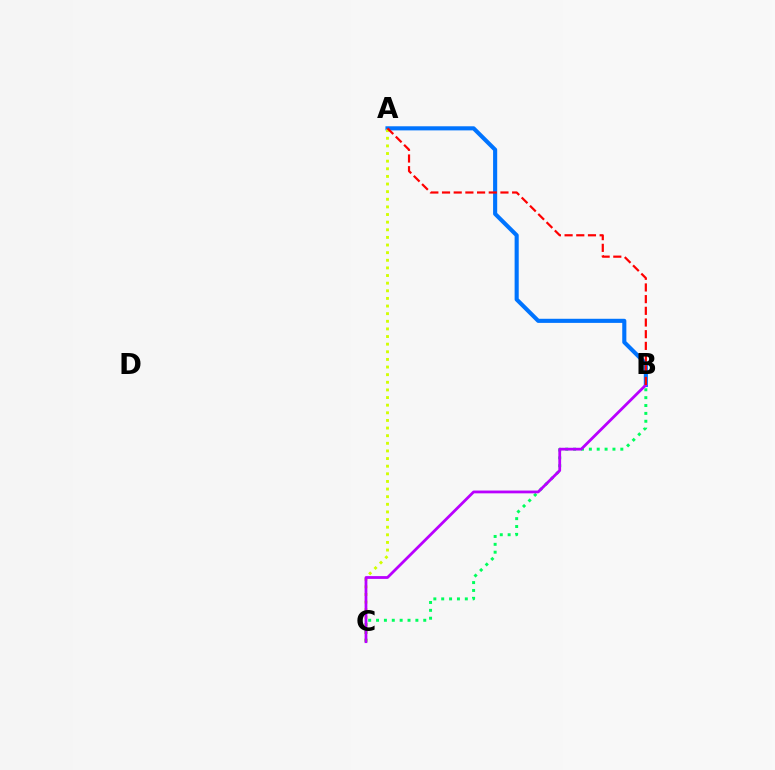{('B', 'C'): [{'color': '#00ff5c', 'line_style': 'dotted', 'thickness': 2.14}, {'color': '#b900ff', 'line_style': 'solid', 'thickness': 2.0}], ('A', 'B'): [{'color': '#0074ff', 'line_style': 'solid', 'thickness': 2.96}, {'color': '#ff0000', 'line_style': 'dashed', 'thickness': 1.59}], ('A', 'C'): [{'color': '#d1ff00', 'line_style': 'dotted', 'thickness': 2.07}]}